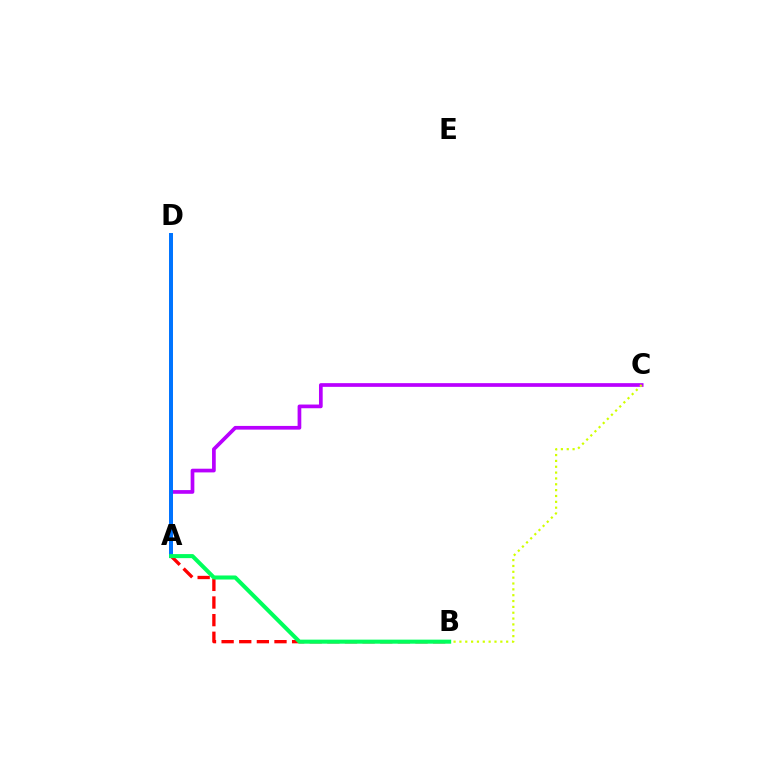{('A', 'C'): [{'color': '#b900ff', 'line_style': 'solid', 'thickness': 2.66}], ('A', 'D'): [{'color': '#0074ff', 'line_style': 'solid', 'thickness': 2.86}], ('B', 'C'): [{'color': '#d1ff00', 'line_style': 'dotted', 'thickness': 1.59}], ('A', 'B'): [{'color': '#ff0000', 'line_style': 'dashed', 'thickness': 2.39}, {'color': '#00ff5c', 'line_style': 'solid', 'thickness': 2.91}]}